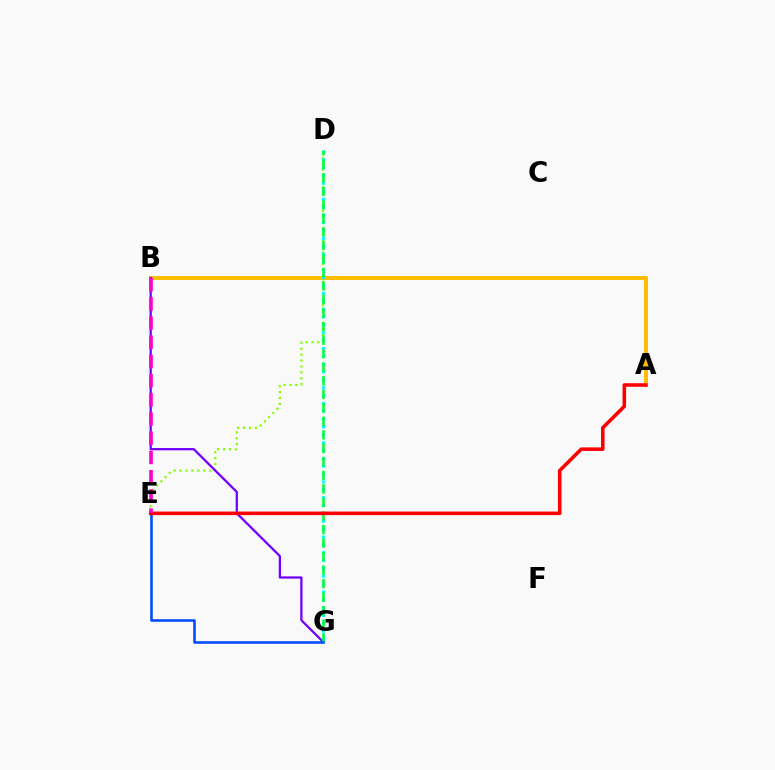{('A', 'B'): [{'color': '#ffbd00', 'line_style': 'solid', 'thickness': 2.89}], ('D', 'E'): [{'color': '#84ff00', 'line_style': 'dotted', 'thickness': 1.6}], ('B', 'G'): [{'color': '#7200ff', 'line_style': 'solid', 'thickness': 1.63}], ('D', 'G'): [{'color': '#00fff6', 'line_style': 'dotted', 'thickness': 2.13}, {'color': '#00ff39', 'line_style': 'dashed', 'thickness': 1.84}], ('E', 'G'): [{'color': '#004bff', 'line_style': 'solid', 'thickness': 1.85}], ('A', 'E'): [{'color': '#ff0000', 'line_style': 'solid', 'thickness': 2.57}], ('B', 'E'): [{'color': '#ff00cf', 'line_style': 'dashed', 'thickness': 2.61}]}